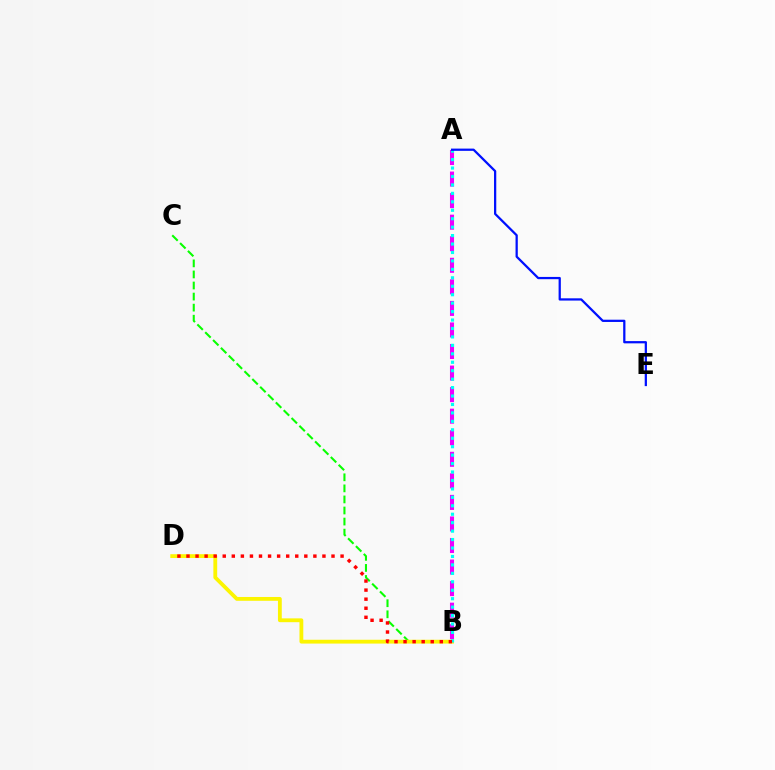{('A', 'B'): [{'color': '#ee00ff', 'line_style': 'dashed', 'thickness': 2.93}, {'color': '#00fff6', 'line_style': 'dotted', 'thickness': 2.29}], ('B', 'C'): [{'color': '#08ff00', 'line_style': 'dashed', 'thickness': 1.5}], ('B', 'D'): [{'color': '#fcf500', 'line_style': 'solid', 'thickness': 2.75}, {'color': '#ff0000', 'line_style': 'dotted', 'thickness': 2.46}], ('A', 'E'): [{'color': '#0010ff', 'line_style': 'solid', 'thickness': 1.62}]}